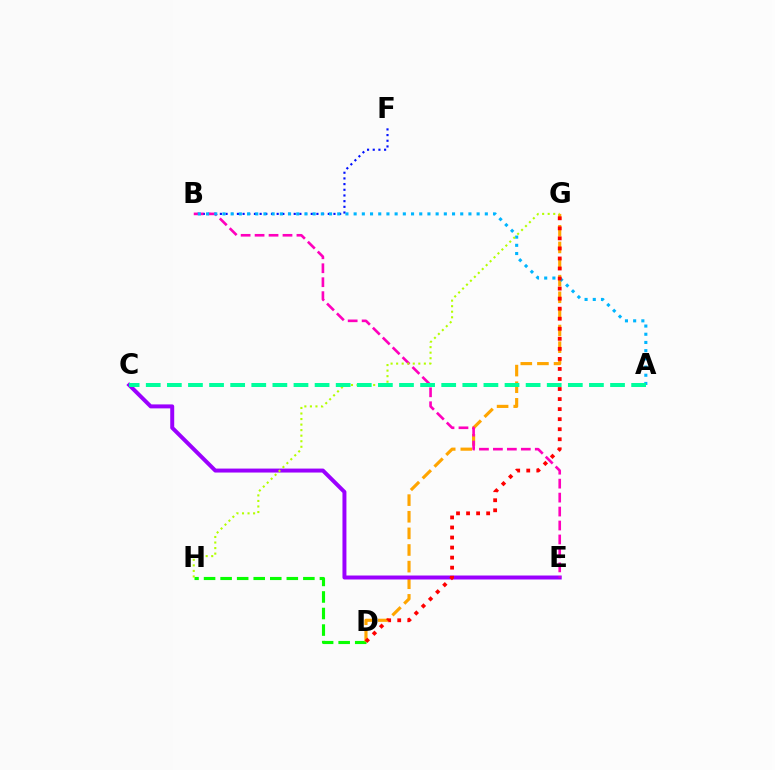{('D', 'H'): [{'color': '#08ff00', 'line_style': 'dashed', 'thickness': 2.25}], ('B', 'F'): [{'color': '#0010ff', 'line_style': 'dotted', 'thickness': 1.54}], ('D', 'G'): [{'color': '#ffa500', 'line_style': 'dashed', 'thickness': 2.26}, {'color': '#ff0000', 'line_style': 'dotted', 'thickness': 2.73}], ('C', 'E'): [{'color': '#9b00ff', 'line_style': 'solid', 'thickness': 2.86}], ('B', 'E'): [{'color': '#ff00bd', 'line_style': 'dashed', 'thickness': 1.9}], ('A', 'B'): [{'color': '#00b5ff', 'line_style': 'dotted', 'thickness': 2.23}], ('G', 'H'): [{'color': '#b3ff00', 'line_style': 'dotted', 'thickness': 1.51}], ('A', 'C'): [{'color': '#00ff9d', 'line_style': 'dashed', 'thickness': 2.87}]}